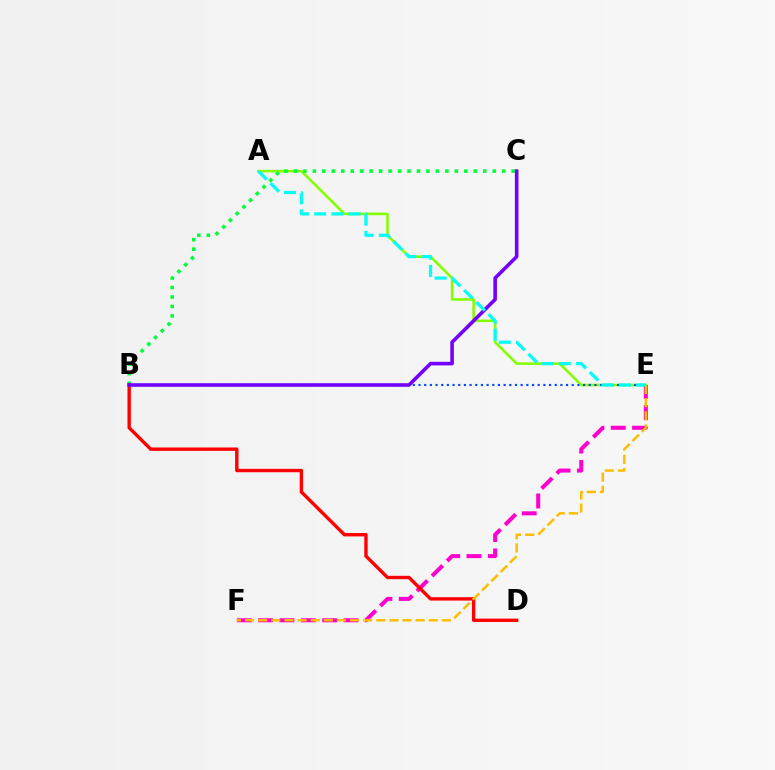{('A', 'E'): [{'color': '#84ff00', 'line_style': 'solid', 'thickness': 1.86}, {'color': '#00fff6', 'line_style': 'dashed', 'thickness': 2.34}], ('B', 'C'): [{'color': '#00ff39', 'line_style': 'dotted', 'thickness': 2.57}, {'color': '#7200ff', 'line_style': 'solid', 'thickness': 2.59}], ('E', 'F'): [{'color': '#ff00cf', 'line_style': 'dashed', 'thickness': 2.9}, {'color': '#ffbd00', 'line_style': 'dashed', 'thickness': 1.78}], ('B', 'D'): [{'color': '#ff0000', 'line_style': 'solid', 'thickness': 2.43}], ('B', 'E'): [{'color': '#004bff', 'line_style': 'dotted', 'thickness': 1.54}]}